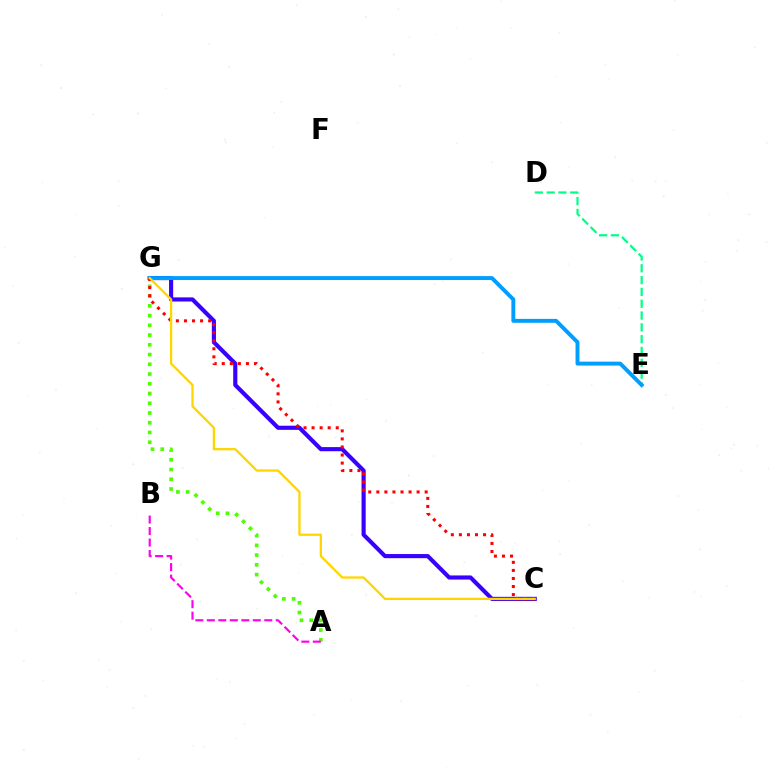{('C', 'G'): [{'color': '#3700ff', 'line_style': 'solid', 'thickness': 2.97}, {'color': '#ff0000', 'line_style': 'dotted', 'thickness': 2.19}, {'color': '#ffd500', 'line_style': 'solid', 'thickness': 1.64}], ('A', 'G'): [{'color': '#4fff00', 'line_style': 'dotted', 'thickness': 2.65}], ('D', 'E'): [{'color': '#00ff86', 'line_style': 'dashed', 'thickness': 1.6}], ('A', 'B'): [{'color': '#ff00ed', 'line_style': 'dashed', 'thickness': 1.56}], ('E', 'G'): [{'color': '#009eff', 'line_style': 'solid', 'thickness': 2.82}]}